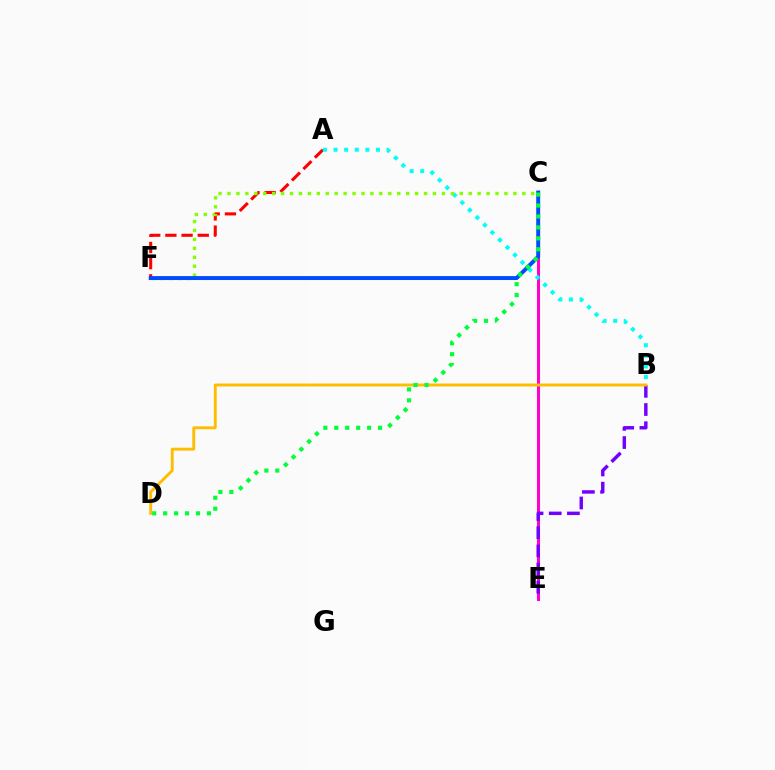{('C', 'E'): [{'color': '#ff00cf', 'line_style': 'solid', 'thickness': 2.18}], ('A', 'F'): [{'color': '#ff0000', 'line_style': 'dashed', 'thickness': 2.2}], ('A', 'B'): [{'color': '#00fff6', 'line_style': 'dotted', 'thickness': 2.88}], ('B', 'E'): [{'color': '#7200ff', 'line_style': 'dashed', 'thickness': 2.47}], ('C', 'F'): [{'color': '#84ff00', 'line_style': 'dotted', 'thickness': 2.43}, {'color': '#004bff', 'line_style': 'solid', 'thickness': 2.83}], ('B', 'D'): [{'color': '#ffbd00', 'line_style': 'solid', 'thickness': 2.1}], ('C', 'D'): [{'color': '#00ff39', 'line_style': 'dotted', 'thickness': 2.97}]}